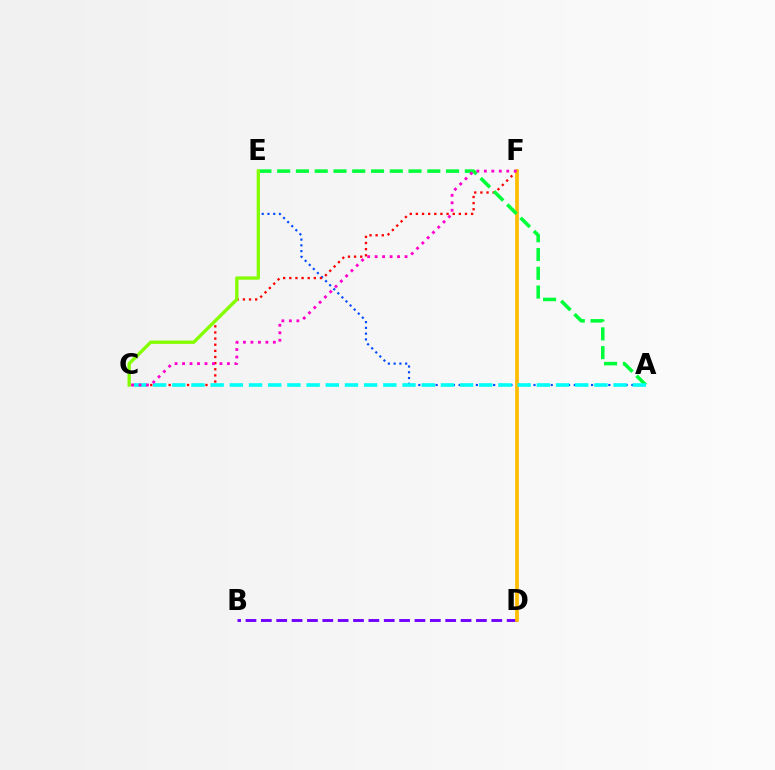{('B', 'D'): [{'color': '#7200ff', 'line_style': 'dashed', 'thickness': 2.09}], ('A', 'E'): [{'color': '#004bff', 'line_style': 'dotted', 'thickness': 1.56}, {'color': '#00ff39', 'line_style': 'dashed', 'thickness': 2.55}], ('C', 'F'): [{'color': '#ff0000', 'line_style': 'dotted', 'thickness': 1.67}, {'color': '#ff00cf', 'line_style': 'dotted', 'thickness': 2.03}], ('D', 'F'): [{'color': '#ffbd00', 'line_style': 'solid', 'thickness': 2.67}], ('A', 'C'): [{'color': '#00fff6', 'line_style': 'dashed', 'thickness': 2.61}], ('C', 'E'): [{'color': '#84ff00', 'line_style': 'solid', 'thickness': 2.39}]}